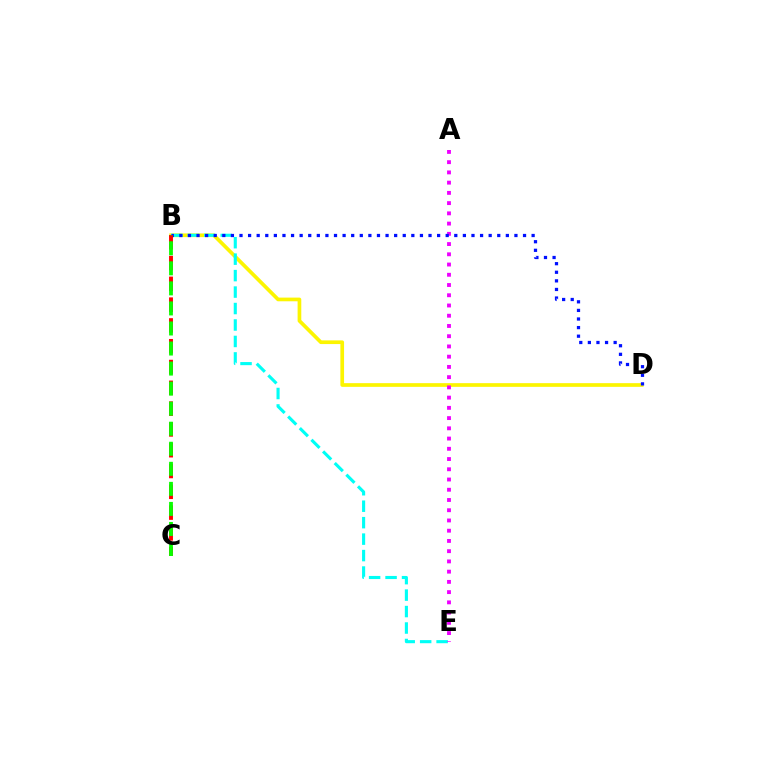{('B', 'D'): [{'color': '#fcf500', 'line_style': 'solid', 'thickness': 2.65}, {'color': '#0010ff', 'line_style': 'dotted', 'thickness': 2.33}], ('B', 'E'): [{'color': '#00fff6', 'line_style': 'dashed', 'thickness': 2.24}], ('A', 'E'): [{'color': '#ee00ff', 'line_style': 'dotted', 'thickness': 2.78}], ('B', 'C'): [{'color': '#ff0000', 'line_style': 'dashed', 'thickness': 2.82}, {'color': '#08ff00', 'line_style': 'dashed', 'thickness': 2.72}]}